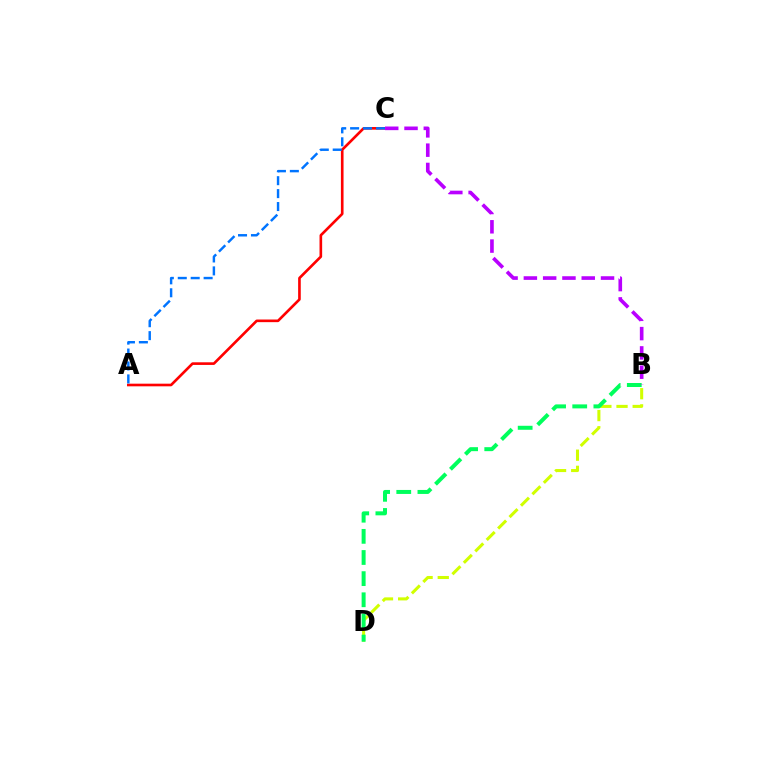{('A', 'C'): [{'color': '#ff0000', 'line_style': 'solid', 'thickness': 1.9}, {'color': '#0074ff', 'line_style': 'dashed', 'thickness': 1.76}], ('B', 'D'): [{'color': '#d1ff00', 'line_style': 'dashed', 'thickness': 2.2}, {'color': '#00ff5c', 'line_style': 'dashed', 'thickness': 2.87}], ('B', 'C'): [{'color': '#b900ff', 'line_style': 'dashed', 'thickness': 2.62}]}